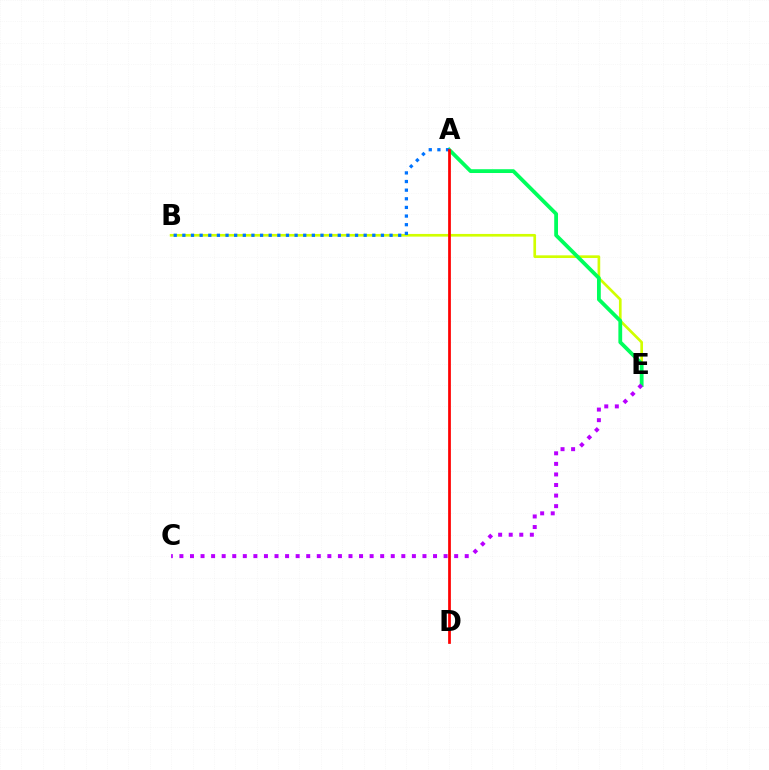{('B', 'E'): [{'color': '#d1ff00', 'line_style': 'solid', 'thickness': 1.93}], ('A', 'E'): [{'color': '#00ff5c', 'line_style': 'solid', 'thickness': 2.73}], ('C', 'E'): [{'color': '#b900ff', 'line_style': 'dotted', 'thickness': 2.87}], ('A', 'B'): [{'color': '#0074ff', 'line_style': 'dotted', 'thickness': 2.35}], ('A', 'D'): [{'color': '#ff0000', 'line_style': 'solid', 'thickness': 1.97}]}